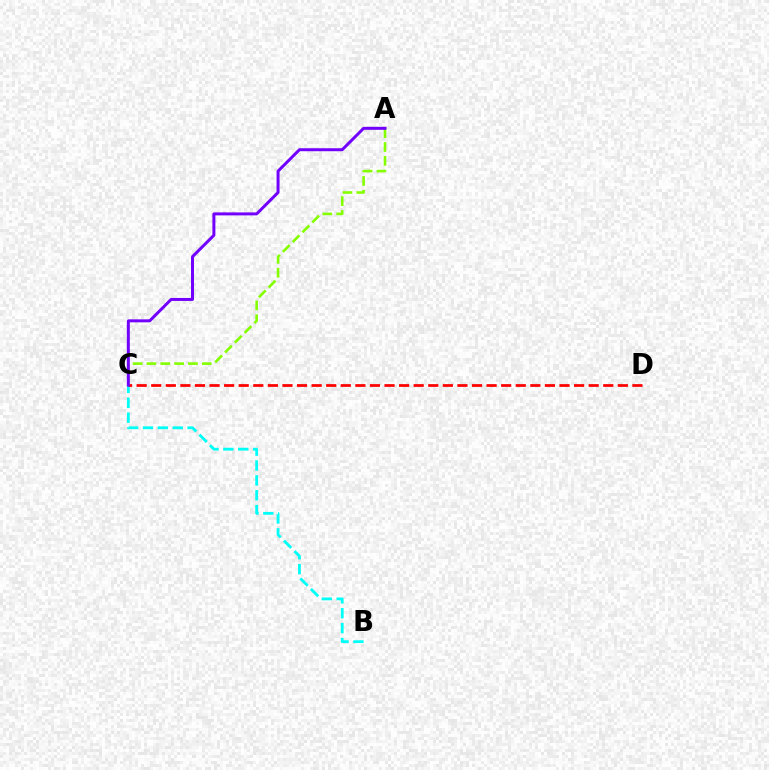{('B', 'C'): [{'color': '#00fff6', 'line_style': 'dashed', 'thickness': 2.02}], ('C', 'D'): [{'color': '#ff0000', 'line_style': 'dashed', 'thickness': 1.98}], ('A', 'C'): [{'color': '#84ff00', 'line_style': 'dashed', 'thickness': 1.88}, {'color': '#7200ff', 'line_style': 'solid', 'thickness': 2.15}]}